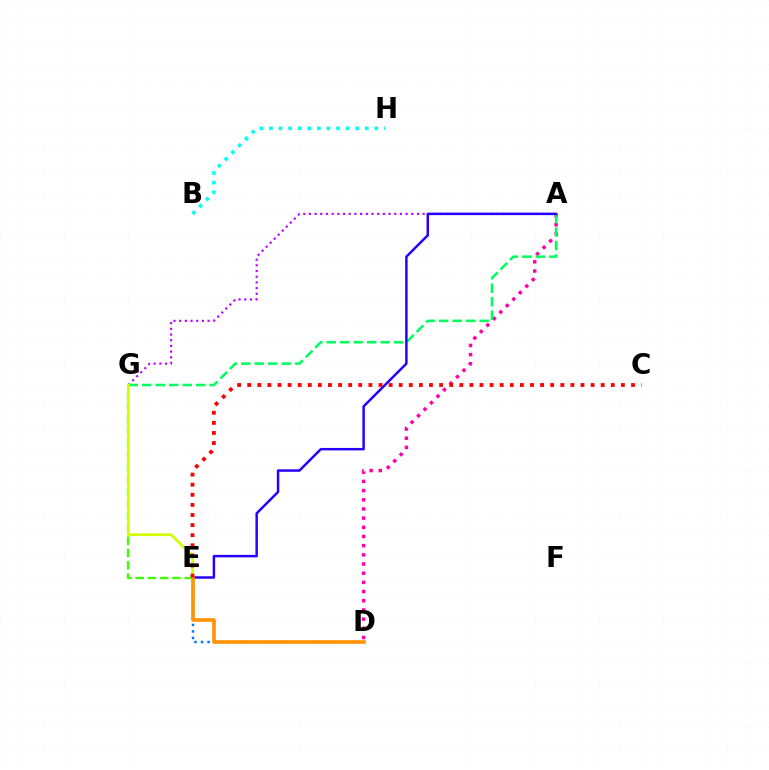{('E', 'G'): [{'color': '#3dff00', 'line_style': 'dashed', 'thickness': 1.66}, {'color': '#d1ff00', 'line_style': 'solid', 'thickness': 1.96}], ('A', 'D'): [{'color': '#ff00ac', 'line_style': 'dotted', 'thickness': 2.49}], ('A', 'G'): [{'color': '#b900ff', 'line_style': 'dotted', 'thickness': 1.55}, {'color': '#00ff5c', 'line_style': 'dashed', 'thickness': 1.83}], ('A', 'E'): [{'color': '#2500ff', 'line_style': 'solid', 'thickness': 1.78}], ('D', 'E'): [{'color': '#0074ff', 'line_style': 'dotted', 'thickness': 1.77}, {'color': '#ff9400', 'line_style': 'solid', 'thickness': 2.61}], ('B', 'H'): [{'color': '#00fff6', 'line_style': 'dotted', 'thickness': 2.6}], ('C', 'E'): [{'color': '#ff0000', 'line_style': 'dotted', 'thickness': 2.74}]}